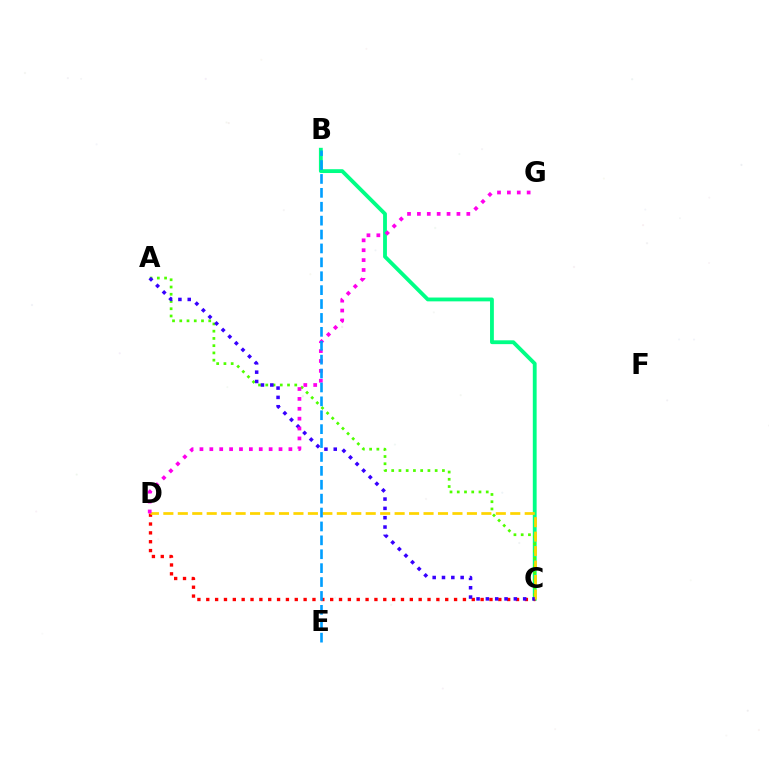{('B', 'C'): [{'color': '#00ff86', 'line_style': 'solid', 'thickness': 2.76}], ('A', 'C'): [{'color': '#4fff00', 'line_style': 'dotted', 'thickness': 1.97}, {'color': '#3700ff', 'line_style': 'dotted', 'thickness': 2.53}], ('C', 'D'): [{'color': '#ff0000', 'line_style': 'dotted', 'thickness': 2.4}, {'color': '#ffd500', 'line_style': 'dashed', 'thickness': 1.96}], ('D', 'G'): [{'color': '#ff00ed', 'line_style': 'dotted', 'thickness': 2.69}], ('B', 'E'): [{'color': '#009eff', 'line_style': 'dashed', 'thickness': 1.89}]}